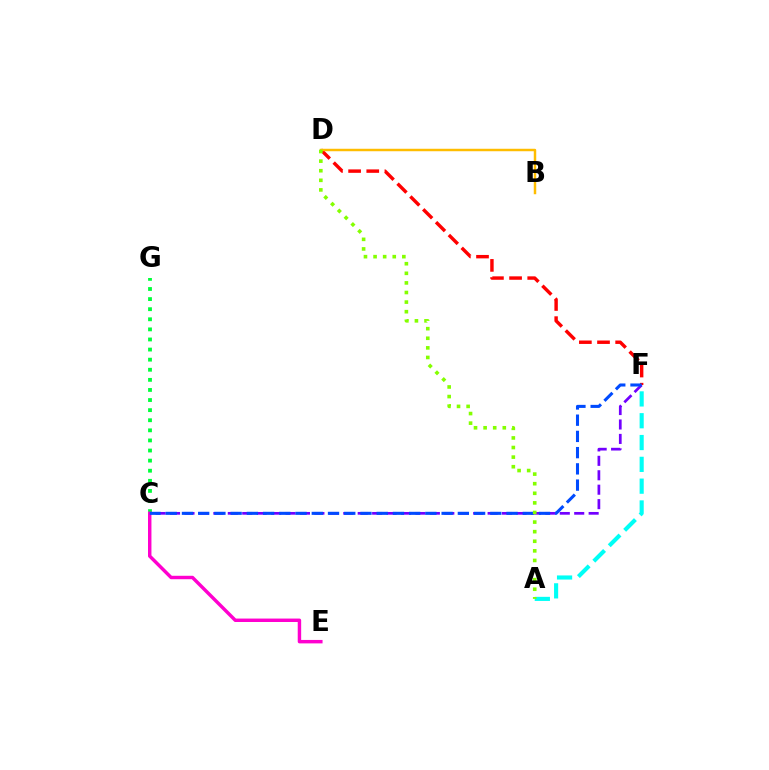{('C', 'G'): [{'color': '#00ff39', 'line_style': 'dotted', 'thickness': 2.74}], ('D', 'F'): [{'color': '#ff0000', 'line_style': 'dashed', 'thickness': 2.47}], ('B', 'D'): [{'color': '#ffbd00', 'line_style': 'solid', 'thickness': 1.78}], ('C', 'F'): [{'color': '#7200ff', 'line_style': 'dashed', 'thickness': 1.96}, {'color': '#004bff', 'line_style': 'dashed', 'thickness': 2.2}], ('A', 'F'): [{'color': '#00fff6', 'line_style': 'dashed', 'thickness': 2.96}], ('C', 'E'): [{'color': '#ff00cf', 'line_style': 'solid', 'thickness': 2.48}], ('A', 'D'): [{'color': '#84ff00', 'line_style': 'dotted', 'thickness': 2.61}]}